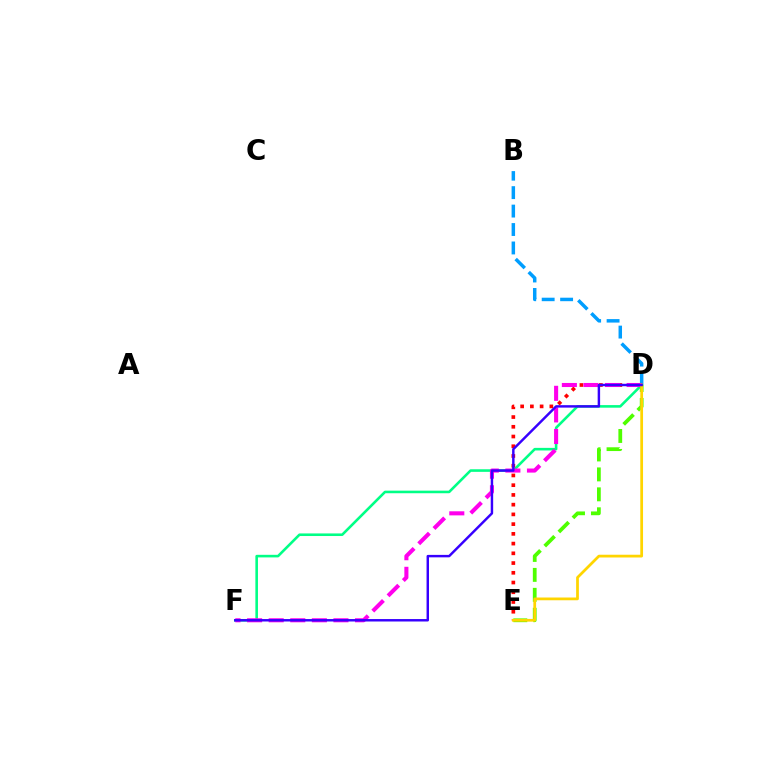{('B', 'D'): [{'color': '#009eff', 'line_style': 'dashed', 'thickness': 2.51}], ('D', 'F'): [{'color': '#00ff86', 'line_style': 'solid', 'thickness': 1.87}, {'color': '#ff00ed', 'line_style': 'dashed', 'thickness': 2.93}, {'color': '#3700ff', 'line_style': 'solid', 'thickness': 1.76}], ('D', 'E'): [{'color': '#ff0000', 'line_style': 'dotted', 'thickness': 2.64}, {'color': '#4fff00', 'line_style': 'dashed', 'thickness': 2.71}, {'color': '#ffd500', 'line_style': 'solid', 'thickness': 1.98}]}